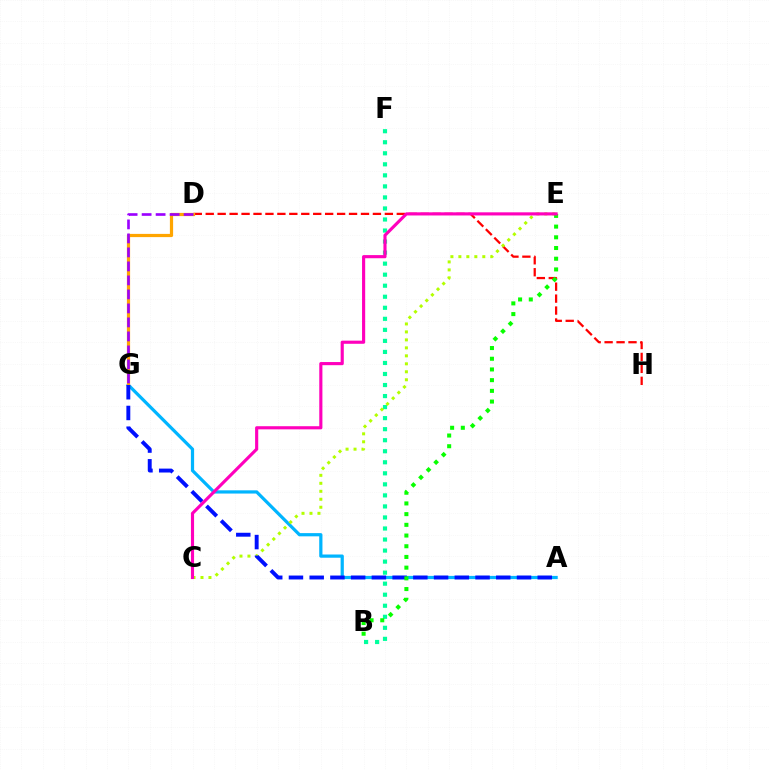{('B', 'F'): [{'color': '#00ff9d', 'line_style': 'dotted', 'thickness': 3.0}], ('D', 'H'): [{'color': '#ff0000', 'line_style': 'dashed', 'thickness': 1.62}], ('A', 'G'): [{'color': '#00b5ff', 'line_style': 'solid', 'thickness': 2.32}, {'color': '#0010ff', 'line_style': 'dashed', 'thickness': 2.82}], ('C', 'E'): [{'color': '#b3ff00', 'line_style': 'dotted', 'thickness': 2.17}, {'color': '#ff00bd', 'line_style': 'solid', 'thickness': 2.26}], ('D', 'G'): [{'color': '#ffa500', 'line_style': 'solid', 'thickness': 2.32}, {'color': '#9b00ff', 'line_style': 'dashed', 'thickness': 1.9}], ('B', 'E'): [{'color': '#08ff00', 'line_style': 'dotted', 'thickness': 2.91}]}